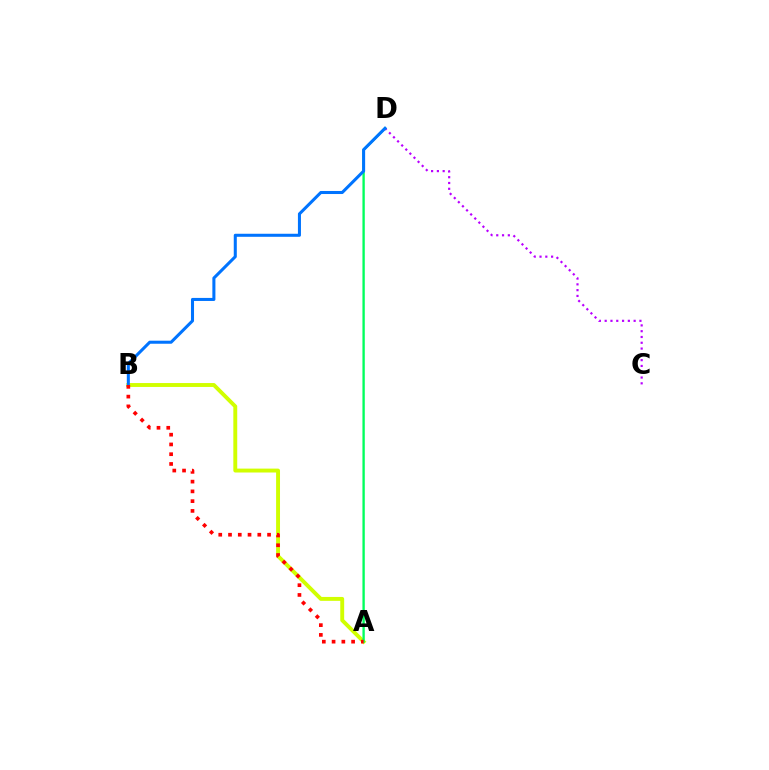{('C', 'D'): [{'color': '#b900ff', 'line_style': 'dotted', 'thickness': 1.57}], ('A', 'B'): [{'color': '#d1ff00', 'line_style': 'solid', 'thickness': 2.81}, {'color': '#ff0000', 'line_style': 'dotted', 'thickness': 2.65}], ('A', 'D'): [{'color': '#00ff5c', 'line_style': 'solid', 'thickness': 1.69}], ('B', 'D'): [{'color': '#0074ff', 'line_style': 'solid', 'thickness': 2.19}]}